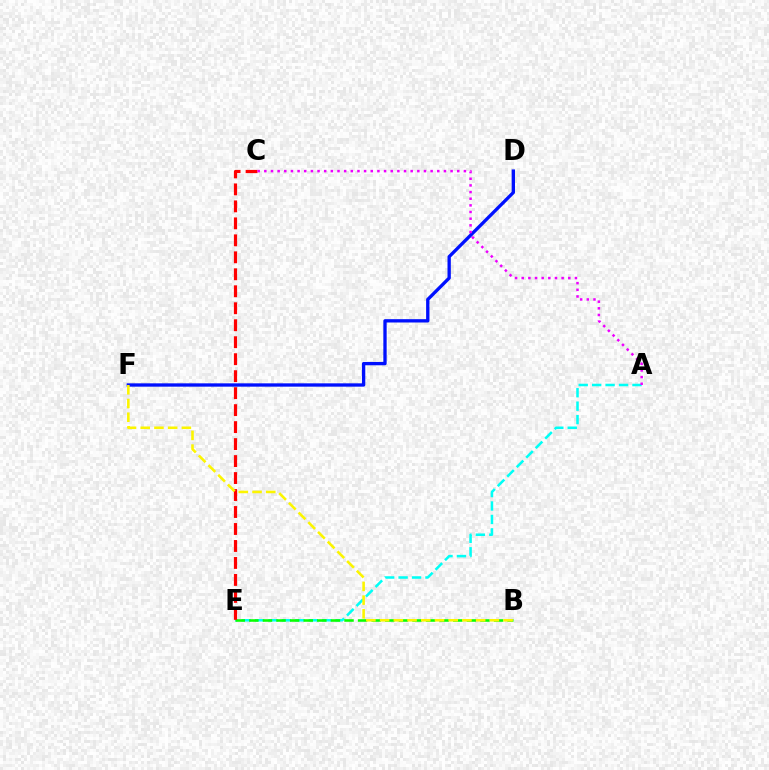{('A', 'E'): [{'color': '#00fff6', 'line_style': 'dashed', 'thickness': 1.83}], ('B', 'E'): [{'color': '#08ff00', 'line_style': 'dashed', 'thickness': 1.85}], ('D', 'F'): [{'color': '#0010ff', 'line_style': 'solid', 'thickness': 2.39}], ('C', 'E'): [{'color': '#ff0000', 'line_style': 'dashed', 'thickness': 2.31}], ('B', 'F'): [{'color': '#fcf500', 'line_style': 'dashed', 'thickness': 1.86}], ('A', 'C'): [{'color': '#ee00ff', 'line_style': 'dotted', 'thickness': 1.81}]}